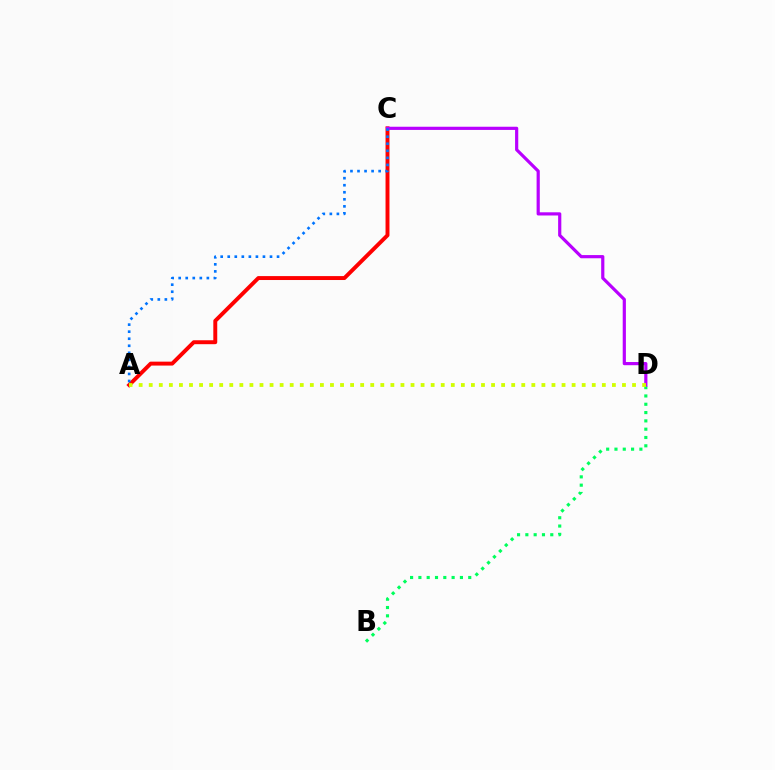{('B', 'D'): [{'color': '#00ff5c', 'line_style': 'dotted', 'thickness': 2.26}], ('A', 'C'): [{'color': '#ff0000', 'line_style': 'solid', 'thickness': 2.83}, {'color': '#0074ff', 'line_style': 'dotted', 'thickness': 1.91}], ('C', 'D'): [{'color': '#b900ff', 'line_style': 'solid', 'thickness': 2.29}], ('A', 'D'): [{'color': '#d1ff00', 'line_style': 'dotted', 'thickness': 2.74}]}